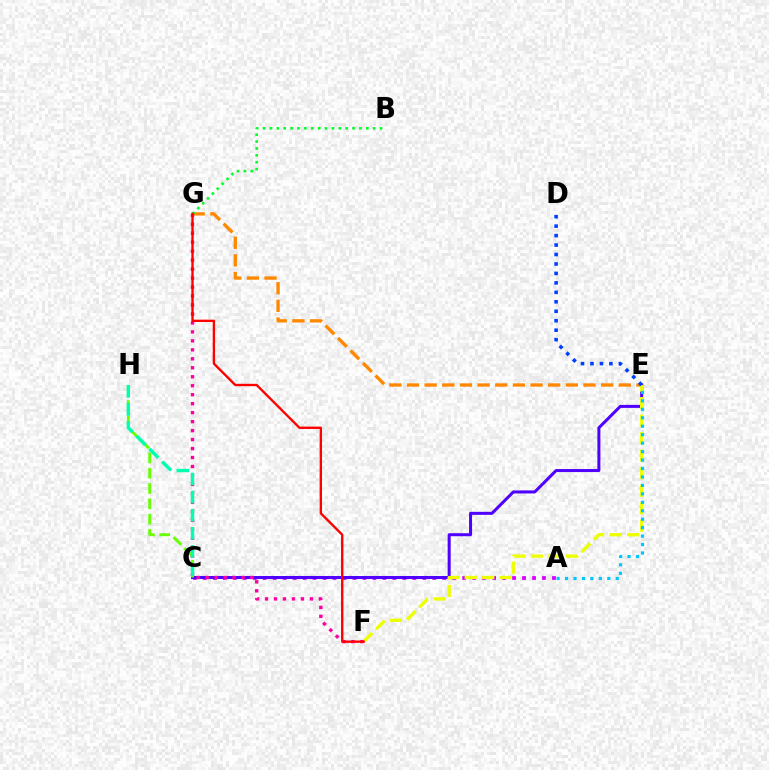{('A', 'C'): [{'color': '#d600ff', 'line_style': 'dotted', 'thickness': 2.71}], ('C', 'E'): [{'color': '#4f00ff', 'line_style': 'solid', 'thickness': 2.17}], ('E', 'G'): [{'color': '#ff8800', 'line_style': 'dashed', 'thickness': 2.4}], ('E', 'F'): [{'color': '#eeff00', 'line_style': 'dashed', 'thickness': 2.38}], ('B', 'G'): [{'color': '#00ff27', 'line_style': 'dotted', 'thickness': 1.87}], ('A', 'E'): [{'color': '#00c7ff', 'line_style': 'dotted', 'thickness': 2.3}], ('D', 'E'): [{'color': '#003fff', 'line_style': 'dotted', 'thickness': 2.57}], ('C', 'H'): [{'color': '#66ff00', 'line_style': 'dashed', 'thickness': 2.08}, {'color': '#00ffaf', 'line_style': 'dashed', 'thickness': 2.46}], ('F', 'G'): [{'color': '#ff00a0', 'line_style': 'dotted', 'thickness': 2.44}, {'color': '#ff0000', 'line_style': 'solid', 'thickness': 1.7}]}